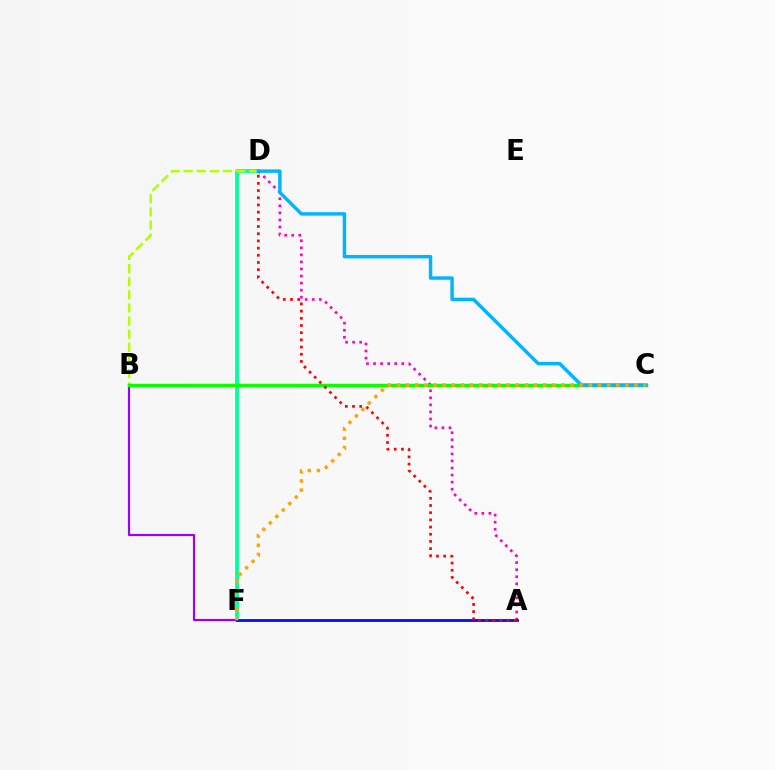{('D', 'F'): [{'color': '#00ff9d', 'line_style': 'solid', 'thickness': 2.73}], ('A', 'D'): [{'color': '#ff00bd', 'line_style': 'dotted', 'thickness': 1.92}, {'color': '#ff0000', 'line_style': 'dotted', 'thickness': 1.95}], ('B', 'F'): [{'color': '#9b00ff', 'line_style': 'solid', 'thickness': 1.56}], ('B', 'D'): [{'color': '#b3ff00', 'line_style': 'dashed', 'thickness': 1.78}], ('B', 'C'): [{'color': '#08ff00', 'line_style': 'solid', 'thickness': 2.5}], ('C', 'D'): [{'color': '#00b5ff', 'line_style': 'solid', 'thickness': 2.47}], ('A', 'F'): [{'color': '#0010ff', 'line_style': 'solid', 'thickness': 2.03}], ('C', 'F'): [{'color': '#ffa500', 'line_style': 'dotted', 'thickness': 2.48}]}